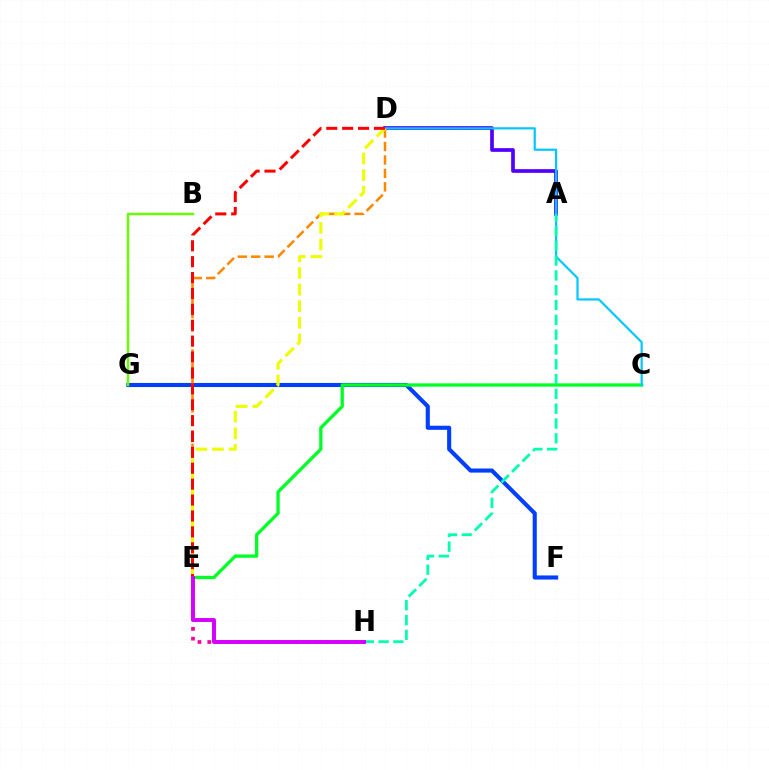{('F', 'G'): [{'color': '#003fff', 'line_style': 'solid', 'thickness': 2.95}], ('C', 'E'): [{'color': '#00ff27', 'line_style': 'solid', 'thickness': 2.38}], ('B', 'G'): [{'color': '#66ff00', 'line_style': 'solid', 'thickness': 1.75}], ('A', 'D'): [{'color': '#4f00ff', 'line_style': 'solid', 'thickness': 2.66}], ('C', 'D'): [{'color': '#00c7ff', 'line_style': 'solid', 'thickness': 1.58}], ('A', 'H'): [{'color': '#00ffaf', 'line_style': 'dashed', 'thickness': 2.01}], ('E', 'H'): [{'color': '#ff00a0', 'line_style': 'dotted', 'thickness': 2.66}, {'color': '#d600ff', 'line_style': 'solid', 'thickness': 2.83}], ('D', 'E'): [{'color': '#ff8800', 'line_style': 'dashed', 'thickness': 1.83}, {'color': '#eeff00', 'line_style': 'dashed', 'thickness': 2.26}, {'color': '#ff0000', 'line_style': 'dashed', 'thickness': 2.16}]}